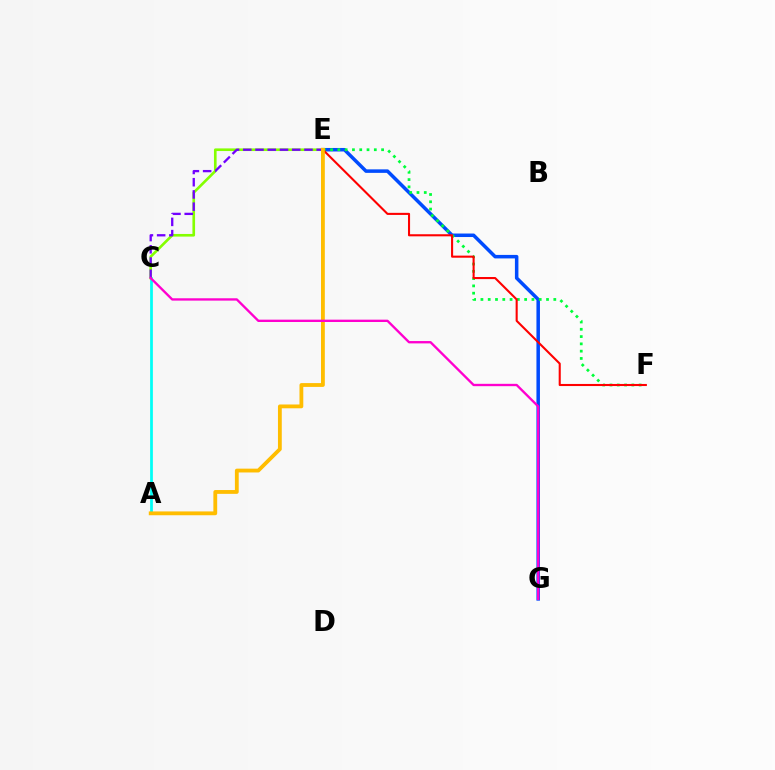{('A', 'C'): [{'color': '#00fff6', 'line_style': 'solid', 'thickness': 1.97}], ('E', 'G'): [{'color': '#004bff', 'line_style': 'solid', 'thickness': 2.53}], ('E', 'F'): [{'color': '#00ff39', 'line_style': 'dotted', 'thickness': 1.98}, {'color': '#ff0000', 'line_style': 'solid', 'thickness': 1.5}], ('C', 'E'): [{'color': '#84ff00', 'line_style': 'solid', 'thickness': 1.9}, {'color': '#7200ff', 'line_style': 'dashed', 'thickness': 1.66}], ('A', 'E'): [{'color': '#ffbd00', 'line_style': 'solid', 'thickness': 2.74}], ('C', 'G'): [{'color': '#ff00cf', 'line_style': 'solid', 'thickness': 1.69}]}